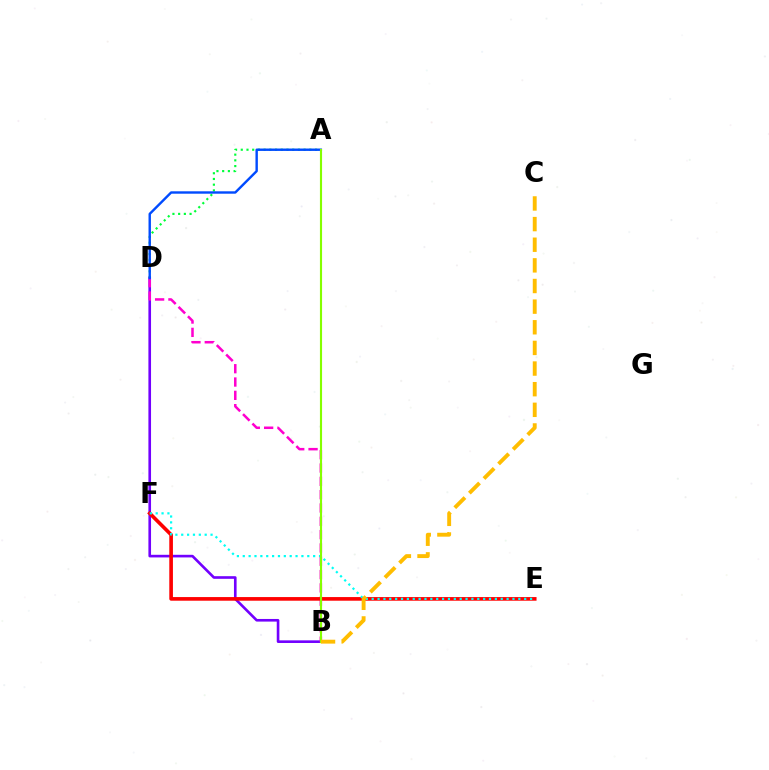{('A', 'D'): [{'color': '#00ff39', 'line_style': 'dotted', 'thickness': 1.55}, {'color': '#004bff', 'line_style': 'solid', 'thickness': 1.73}], ('B', 'D'): [{'color': '#7200ff', 'line_style': 'solid', 'thickness': 1.89}, {'color': '#ff00cf', 'line_style': 'dashed', 'thickness': 1.81}], ('E', 'F'): [{'color': '#ff0000', 'line_style': 'solid', 'thickness': 2.62}, {'color': '#00fff6', 'line_style': 'dotted', 'thickness': 1.59}], ('A', 'B'): [{'color': '#84ff00', 'line_style': 'solid', 'thickness': 1.53}], ('B', 'C'): [{'color': '#ffbd00', 'line_style': 'dashed', 'thickness': 2.8}]}